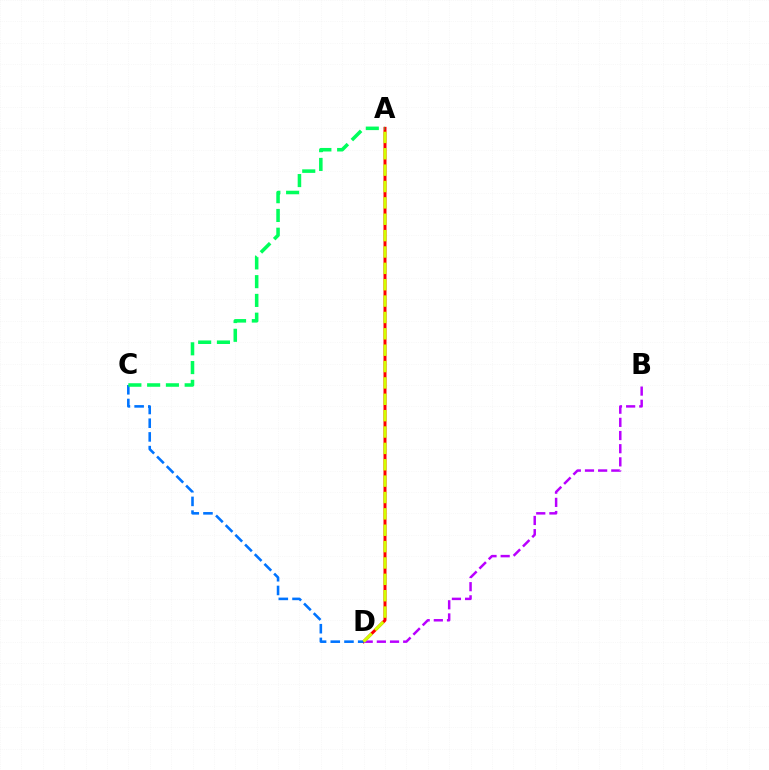{('A', 'D'): [{'color': '#ff0000', 'line_style': 'solid', 'thickness': 2.15}, {'color': '#d1ff00', 'line_style': 'dashed', 'thickness': 2.22}], ('B', 'D'): [{'color': '#b900ff', 'line_style': 'dashed', 'thickness': 1.79}], ('C', 'D'): [{'color': '#0074ff', 'line_style': 'dashed', 'thickness': 1.86}], ('A', 'C'): [{'color': '#00ff5c', 'line_style': 'dashed', 'thickness': 2.55}]}